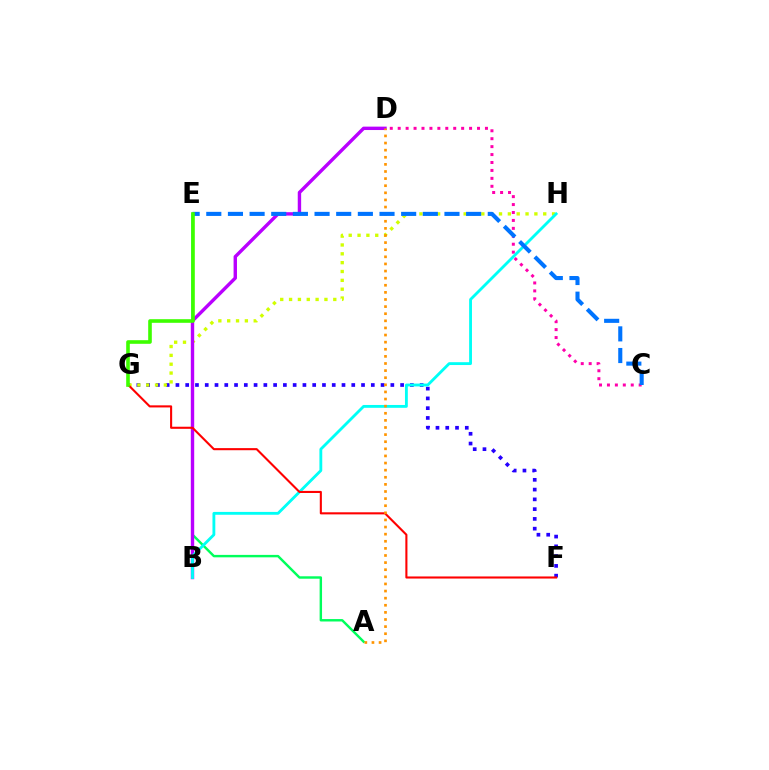{('A', 'E'): [{'color': '#00ff5c', 'line_style': 'solid', 'thickness': 1.75}], ('F', 'G'): [{'color': '#2500ff', 'line_style': 'dotted', 'thickness': 2.65}, {'color': '#ff0000', 'line_style': 'solid', 'thickness': 1.51}], ('G', 'H'): [{'color': '#d1ff00', 'line_style': 'dotted', 'thickness': 2.4}], ('B', 'D'): [{'color': '#b900ff', 'line_style': 'solid', 'thickness': 2.45}], ('C', 'D'): [{'color': '#ff00ac', 'line_style': 'dotted', 'thickness': 2.16}], ('B', 'H'): [{'color': '#00fff6', 'line_style': 'solid', 'thickness': 2.05}], ('A', 'D'): [{'color': '#ff9400', 'line_style': 'dotted', 'thickness': 1.93}], ('C', 'E'): [{'color': '#0074ff', 'line_style': 'dashed', 'thickness': 2.94}], ('E', 'G'): [{'color': '#3dff00', 'line_style': 'solid', 'thickness': 2.61}]}